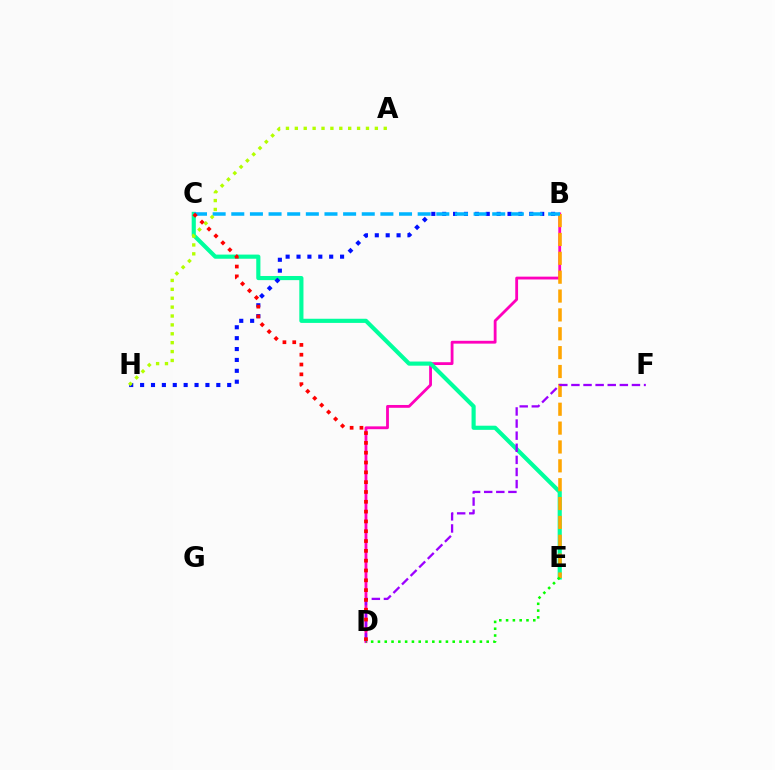{('B', 'D'): [{'color': '#ff00bd', 'line_style': 'solid', 'thickness': 2.03}], ('C', 'E'): [{'color': '#00ff9d', 'line_style': 'solid', 'thickness': 2.98}], ('B', 'E'): [{'color': '#ffa500', 'line_style': 'dashed', 'thickness': 2.56}], ('B', 'H'): [{'color': '#0010ff', 'line_style': 'dotted', 'thickness': 2.96}], ('B', 'C'): [{'color': '#00b5ff', 'line_style': 'dashed', 'thickness': 2.53}], ('D', 'F'): [{'color': '#9b00ff', 'line_style': 'dashed', 'thickness': 1.64}], ('D', 'E'): [{'color': '#08ff00', 'line_style': 'dotted', 'thickness': 1.85}], ('A', 'H'): [{'color': '#b3ff00', 'line_style': 'dotted', 'thickness': 2.42}], ('C', 'D'): [{'color': '#ff0000', 'line_style': 'dotted', 'thickness': 2.67}]}